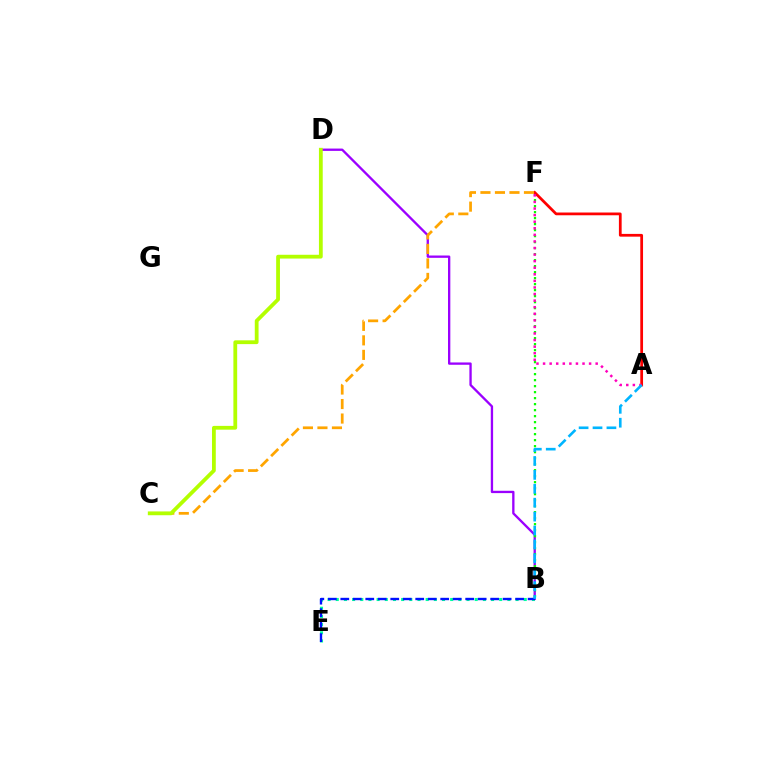{('B', 'D'): [{'color': '#9b00ff', 'line_style': 'solid', 'thickness': 1.68}], ('B', 'F'): [{'color': '#08ff00', 'line_style': 'dotted', 'thickness': 1.63}], ('B', 'E'): [{'color': '#00ff9d', 'line_style': 'dotted', 'thickness': 2.22}, {'color': '#0010ff', 'line_style': 'dashed', 'thickness': 1.7}], ('A', 'F'): [{'color': '#ff0000', 'line_style': 'solid', 'thickness': 1.98}, {'color': '#ff00bd', 'line_style': 'dotted', 'thickness': 1.79}], ('C', 'F'): [{'color': '#ffa500', 'line_style': 'dashed', 'thickness': 1.97}], ('C', 'D'): [{'color': '#b3ff00', 'line_style': 'solid', 'thickness': 2.73}], ('A', 'B'): [{'color': '#00b5ff', 'line_style': 'dashed', 'thickness': 1.89}]}